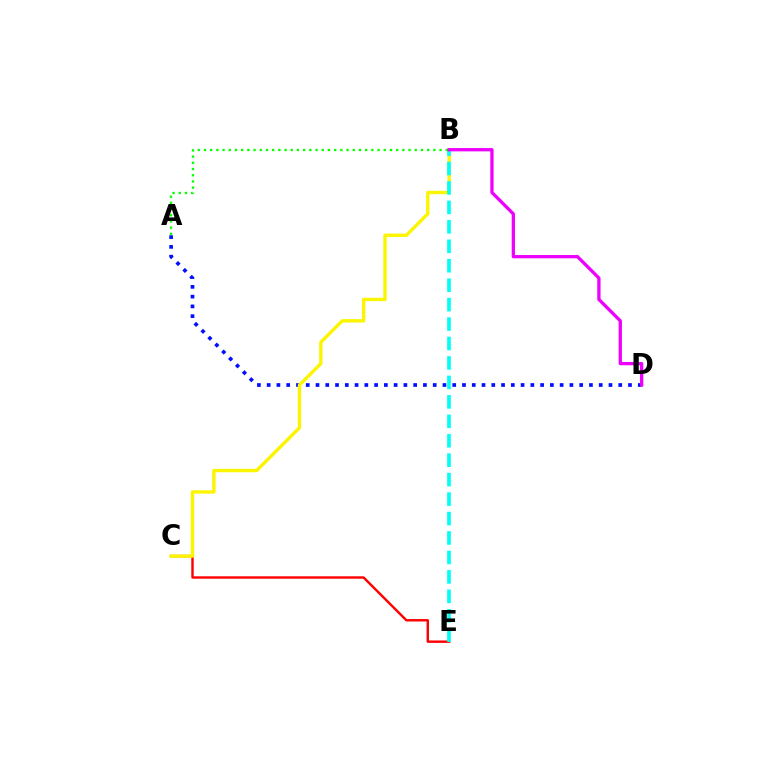{('A', 'D'): [{'color': '#0010ff', 'line_style': 'dotted', 'thickness': 2.65}], ('C', 'E'): [{'color': '#ff0000', 'line_style': 'solid', 'thickness': 1.74}], ('B', 'C'): [{'color': '#fcf500', 'line_style': 'solid', 'thickness': 2.44}], ('B', 'E'): [{'color': '#00fff6', 'line_style': 'dashed', 'thickness': 2.64}], ('A', 'B'): [{'color': '#08ff00', 'line_style': 'dotted', 'thickness': 1.68}], ('B', 'D'): [{'color': '#ee00ff', 'line_style': 'solid', 'thickness': 2.36}]}